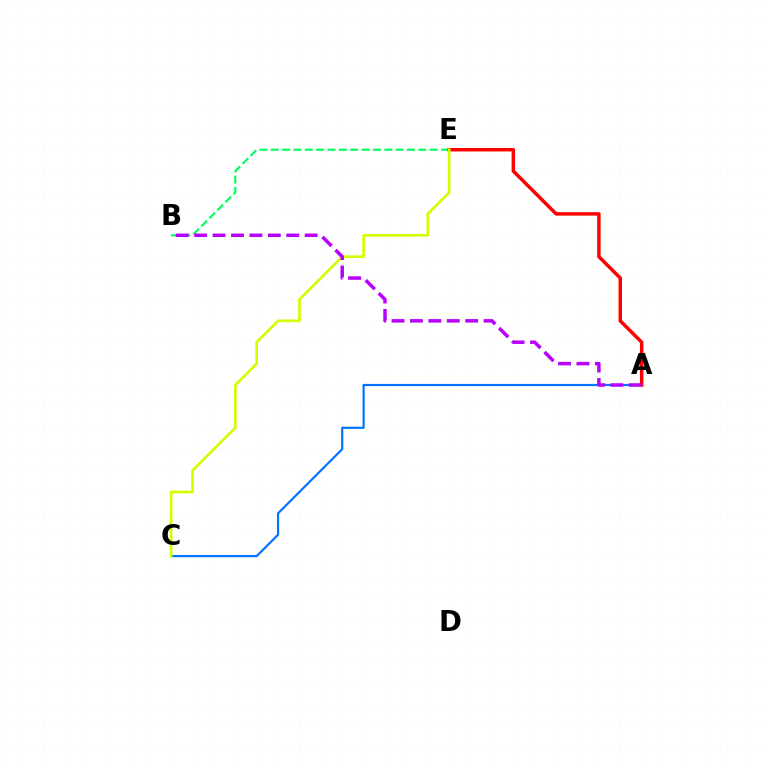{('A', 'C'): [{'color': '#0074ff', 'line_style': 'solid', 'thickness': 1.56}], ('B', 'E'): [{'color': '#00ff5c', 'line_style': 'dashed', 'thickness': 1.54}], ('A', 'E'): [{'color': '#ff0000', 'line_style': 'solid', 'thickness': 2.5}], ('C', 'E'): [{'color': '#d1ff00', 'line_style': 'solid', 'thickness': 1.93}], ('A', 'B'): [{'color': '#b900ff', 'line_style': 'dashed', 'thickness': 2.5}]}